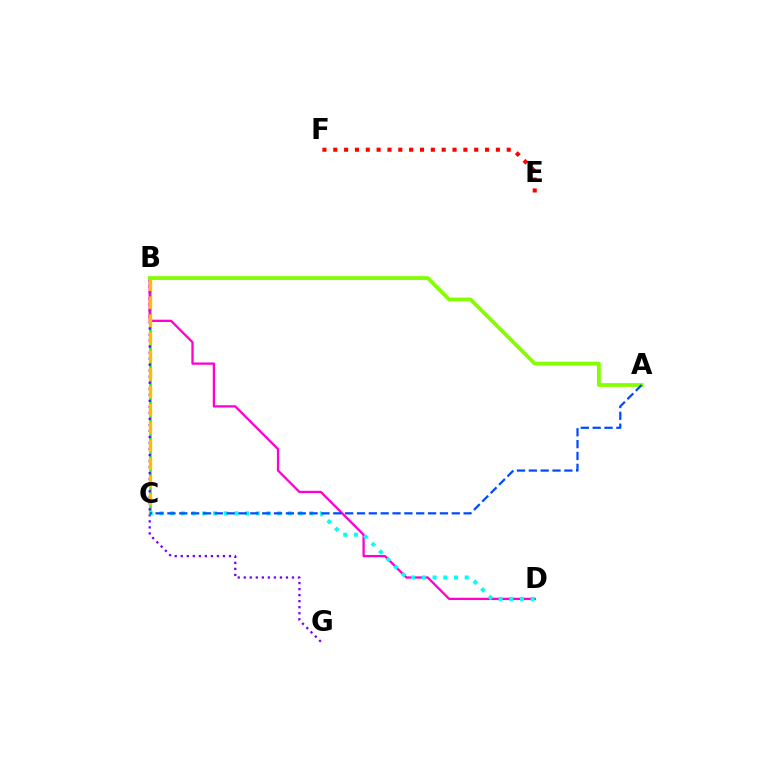{('B', 'C'): [{'color': '#00ff39', 'line_style': 'solid', 'thickness': 1.87}, {'color': '#ffbd00', 'line_style': 'dashed', 'thickness': 2.43}], ('E', 'F'): [{'color': '#ff0000', 'line_style': 'dotted', 'thickness': 2.95}], ('B', 'G'): [{'color': '#7200ff', 'line_style': 'dotted', 'thickness': 1.64}], ('B', 'D'): [{'color': '#ff00cf', 'line_style': 'solid', 'thickness': 1.65}], ('C', 'D'): [{'color': '#00fff6', 'line_style': 'dotted', 'thickness': 2.91}], ('A', 'B'): [{'color': '#84ff00', 'line_style': 'solid', 'thickness': 2.72}], ('A', 'C'): [{'color': '#004bff', 'line_style': 'dashed', 'thickness': 1.61}]}